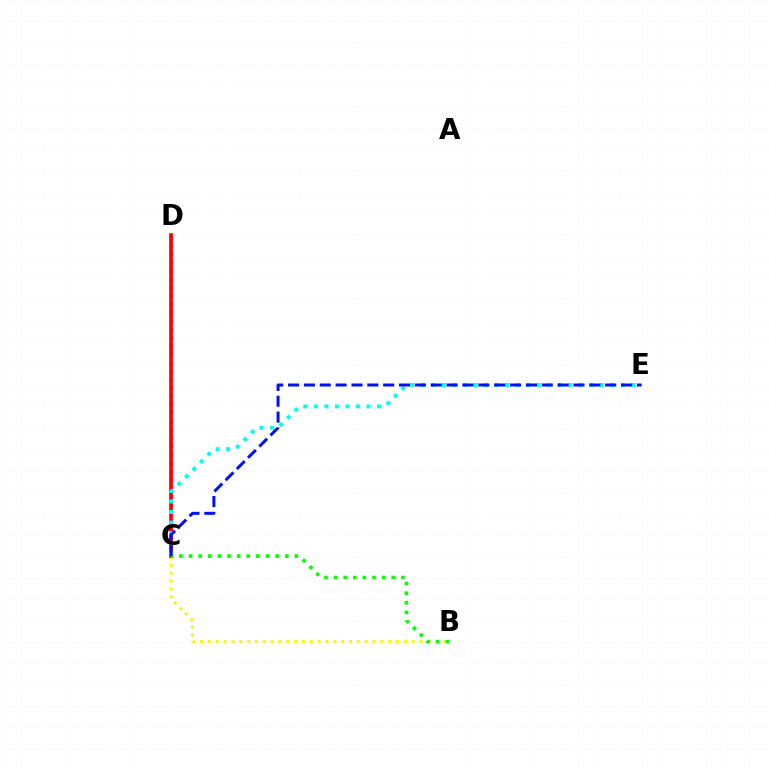{('B', 'C'): [{'color': '#fcf500', 'line_style': 'dotted', 'thickness': 2.13}, {'color': '#08ff00', 'line_style': 'dotted', 'thickness': 2.61}], ('C', 'D'): [{'color': '#ee00ff', 'line_style': 'dotted', 'thickness': 2.27}, {'color': '#ff0000', 'line_style': 'solid', 'thickness': 2.65}], ('C', 'E'): [{'color': '#00fff6', 'line_style': 'dotted', 'thickness': 2.86}, {'color': '#0010ff', 'line_style': 'dashed', 'thickness': 2.15}]}